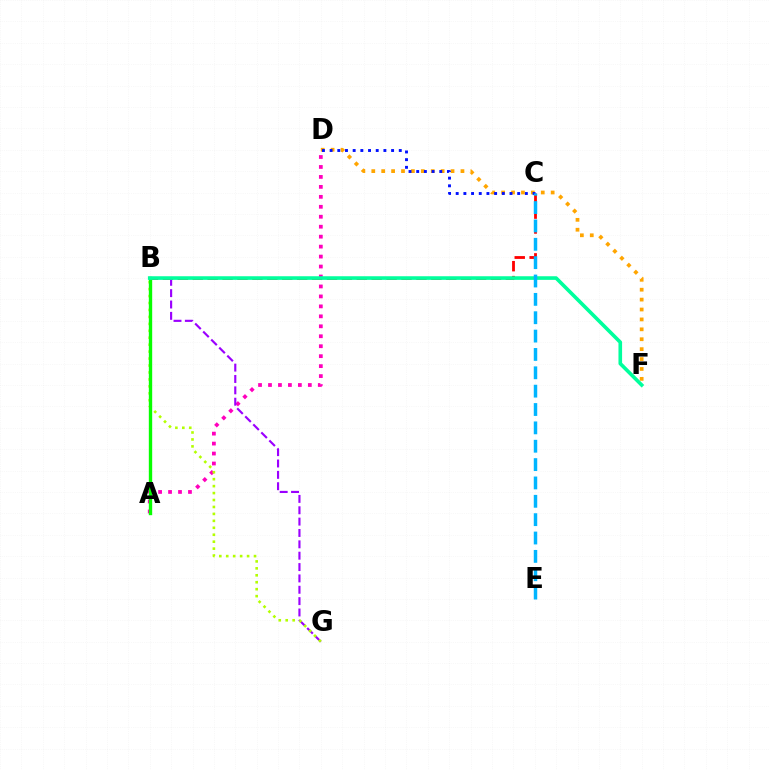{('B', 'C'): [{'color': '#ff0000', 'line_style': 'dashed', 'thickness': 2.03}], ('A', 'D'): [{'color': '#ff00bd', 'line_style': 'dotted', 'thickness': 2.71}], ('D', 'F'): [{'color': '#ffa500', 'line_style': 'dotted', 'thickness': 2.69}], ('B', 'G'): [{'color': '#9b00ff', 'line_style': 'dashed', 'thickness': 1.54}, {'color': '#b3ff00', 'line_style': 'dotted', 'thickness': 1.89}], ('A', 'B'): [{'color': '#08ff00', 'line_style': 'solid', 'thickness': 2.42}], ('B', 'F'): [{'color': '#00ff9d', 'line_style': 'solid', 'thickness': 2.61}], ('C', 'D'): [{'color': '#0010ff', 'line_style': 'dotted', 'thickness': 2.09}], ('C', 'E'): [{'color': '#00b5ff', 'line_style': 'dashed', 'thickness': 2.49}]}